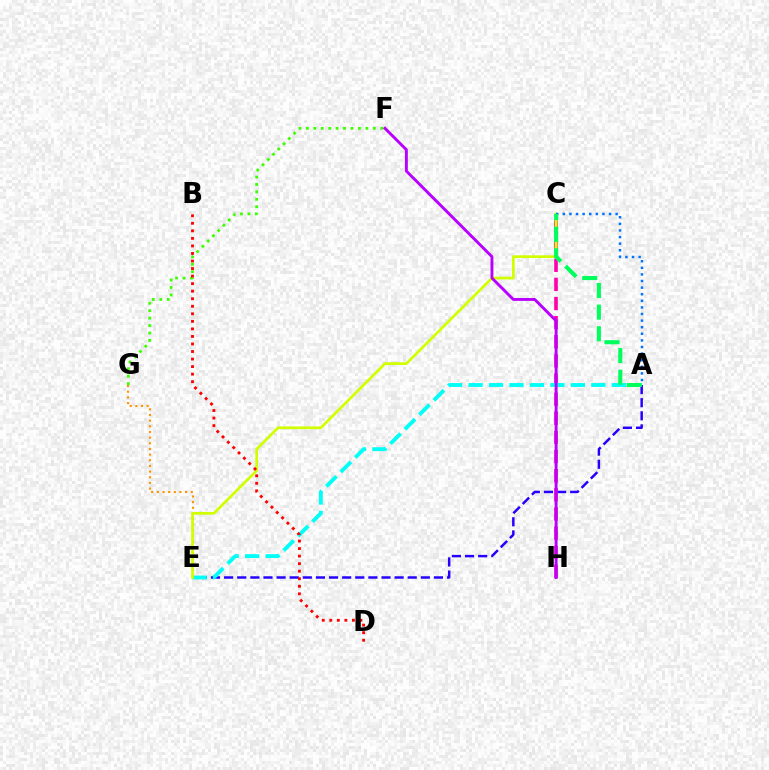{('A', 'E'): [{'color': '#2500ff', 'line_style': 'dashed', 'thickness': 1.78}, {'color': '#00fff6', 'line_style': 'dashed', 'thickness': 2.78}], ('E', 'G'): [{'color': '#ff9400', 'line_style': 'dotted', 'thickness': 1.54}], ('F', 'G'): [{'color': '#3dff00', 'line_style': 'dotted', 'thickness': 2.02}], ('C', 'H'): [{'color': '#ff00ac', 'line_style': 'dashed', 'thickness': 2.6}], ('C', 'E'): [{'color': '#d1ff00', 'line_style': 'solid', 'thickness': 1.96}], ('A', 'C'): [{'color': '#0074ff', 'line_style': 'dotted', 'thickness': 1.79}, {'color': '#00ff5c', 'line_style': 'dashed', 'thickness': 2.94}], ('F', 'H'): [{'color': '#b900ff', 'line_style': 'solid', 'thickness': 2.08}], ('B', 'D'): [{'color': '#ff0000', 'line_style': 'dotted', 'thickness': 2.05}]}